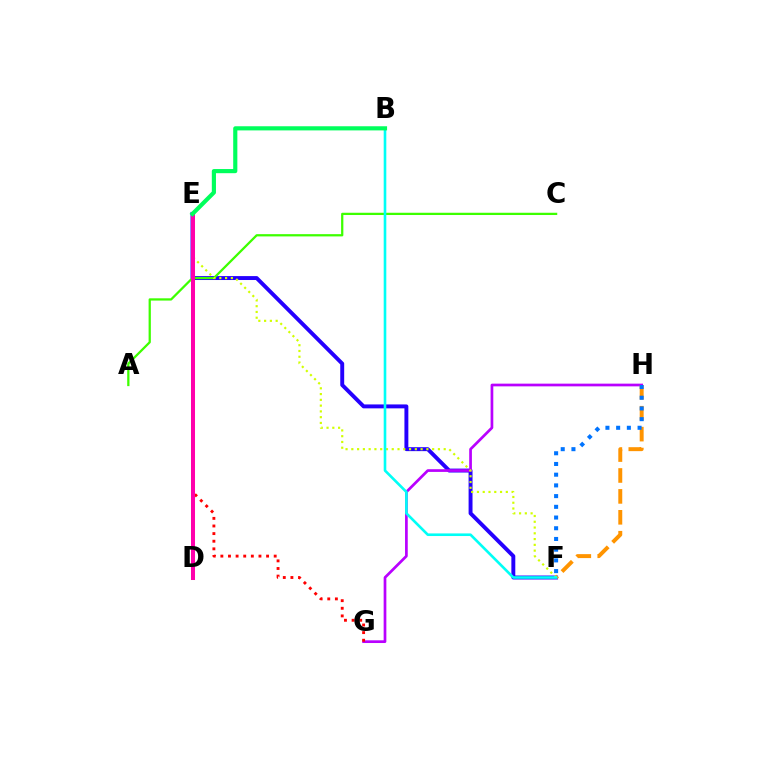{('E', 'F'): [{'color': '#2500ff', 'line_style': 'solid', 'thickness': 2.82}, {'color': '#d1ff00', 'line_style': 'dotted', 'thickness': 1.57}], ('A', 'C'): [{'color': '#3dff00', 'line_style': 'solid', 'thickness': 1.63}], ('G', 'H'): [{'color': '#b900ff', 'line_style': 'solid', 'thickness': 1.95}], ('E', 'G'): [{'color': '#ff0000', 'line_style': 'dotted', 'thickness': 2.07}], ('F', 'H'): [{'color': '#ff9400', 'line_style': 'dashed', 'thickness': 2.84}, {'color': '#0074ff', 'line_style': 'dotted', 'thickness': 2.91}], ('B', 'F'): [{'color': '#00fff6', 'line_style': 'solid', 'thickness': 1.88}], ('D', 'E'): [{'color': '#ff00ac', 'line_style': 'solid', 'thickness': 2.89}], ('B', 'E'): [{'color': '#00ff5c', 'line_style': 'solid', 'thickness': 2.99}]}